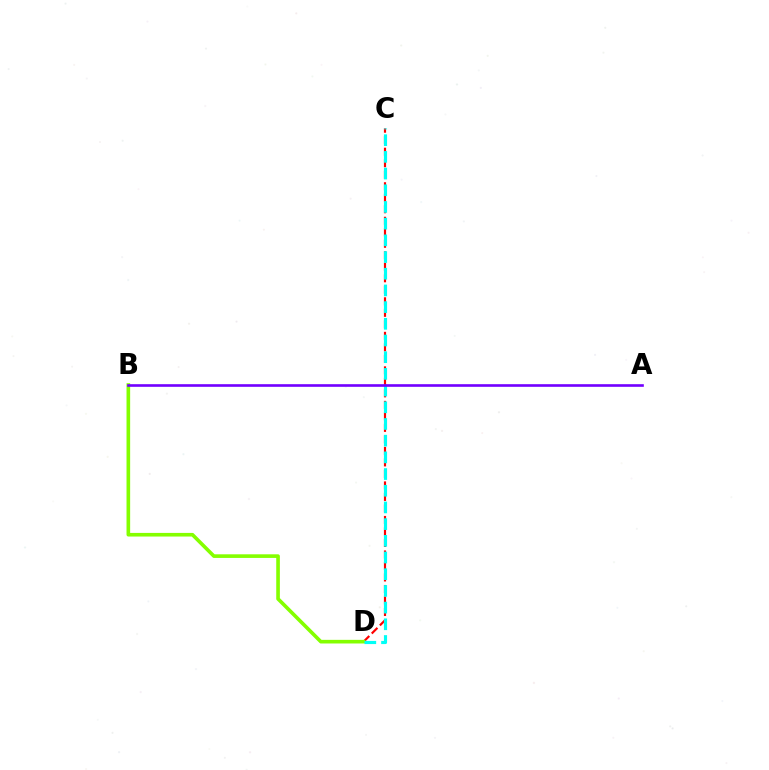{('C', 'D'): [{'color': '#ff0000', 'line_style': 'dashed', 'thickness': 1.56}, {'color': '#00fff6', 'line_style': 'dashed', 'thickness': 2.27}], ('B', 'D'): [{'color': '#84ff00', 'line_style': 'solid', 'thickness': 2.61}], ('A', 'B'): [{'color': '#7200ff', 'line_style': 'solid', 'thickness': 1.89}]}